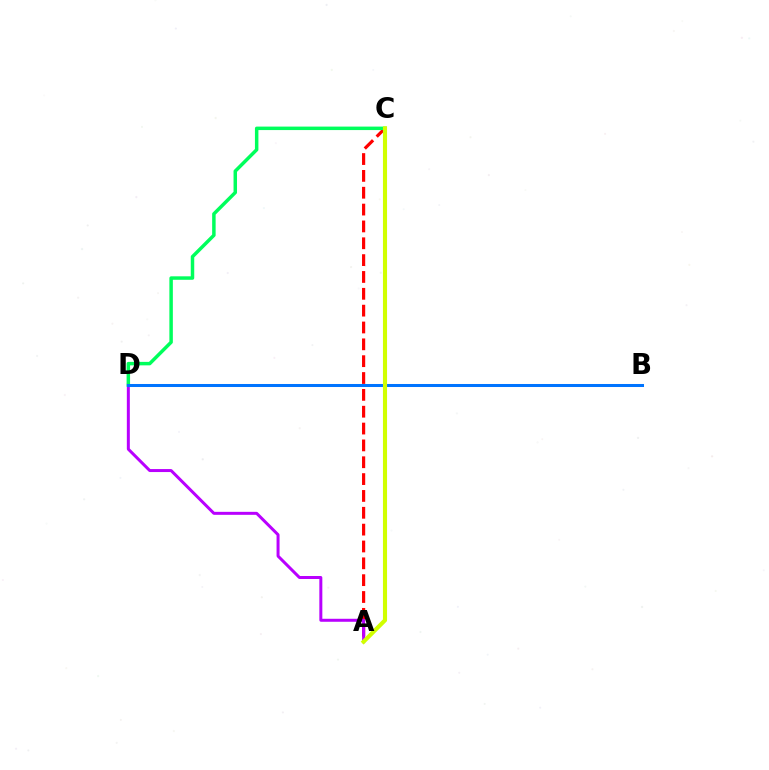{('A', 'C'): [{'color': '#ff0000', 'line_style': 'dashed', 'thickness': 2.29}, {'color': '#d1ff00', 'line_style': 'solid', 'thickness': 2.95}], ('A', 'D'): [{'color': '#b900ff', 'line_style': 'solid', 'thickness': 2.15}], ('C', 'D'): [{'color': '#00ff5c', 'line_style': 'solid', 'thickness': 2.5}], ('B', 'D'): [{'color': '#0074ff', 'line_style': 'solid', 'thickness': 2.18}]}